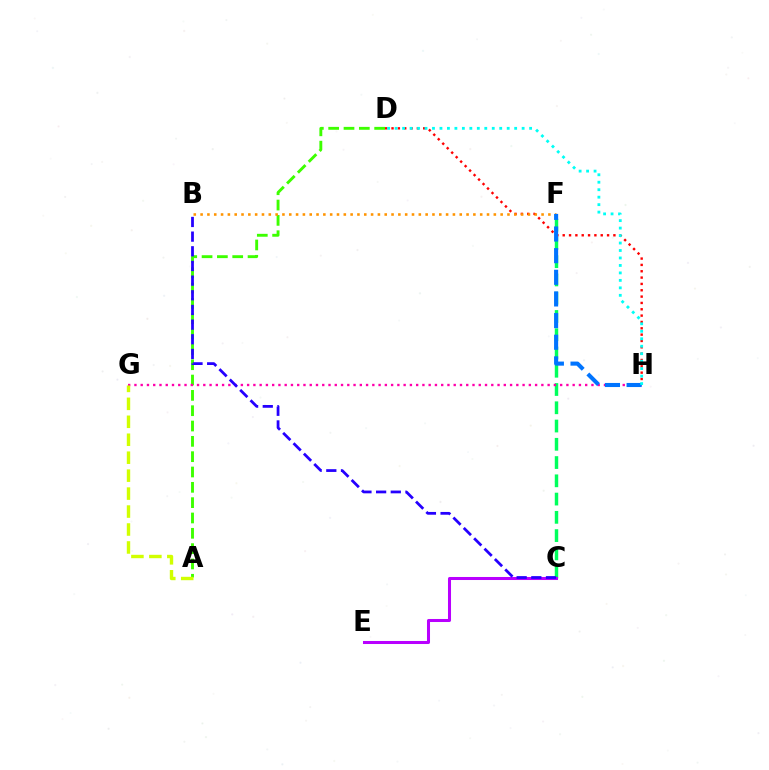{('D', 'H'): [{'color': '#ff0000', 'line_style': 'dotted', 'thickness': 1.72}, {'color': '#00fff6', 'line_style': 'dotted', 'thickness': 2.03}], ('A', 'D'): [{'color': '#3dff00', 'line_style': 'dashed', 'thickness': 2.08}], ('C', 'F'): [{'color': '#00ff5c', 'line_style': 'dashed', 'thickness': 2.48}], ('G', 'H'): [{'color': '#ff00ac', 'line_style': 'dotted', 'thickness': 1.7}], ('A', 'G'): [{'color': '#d1ff00', 'line_style': 'dashed', 'thickness': 2.44}], ('C', 'E'): [{'color': '#b900ff', 'line_style': 'solid', 'thickness': 2.18}], ('B', 'C'): [{'color': '#2500ff', 'line_style': 'dashed', 'thickness': 1.99}], ('B', 'F'): [{'color': '#ff9400', 'line_style': 'dotted', 'thickness': 1.85}], ('F', 'H'): [{'color': '#0074ff', 'line_style': 'dashed', 'thickness': 2.94}]}